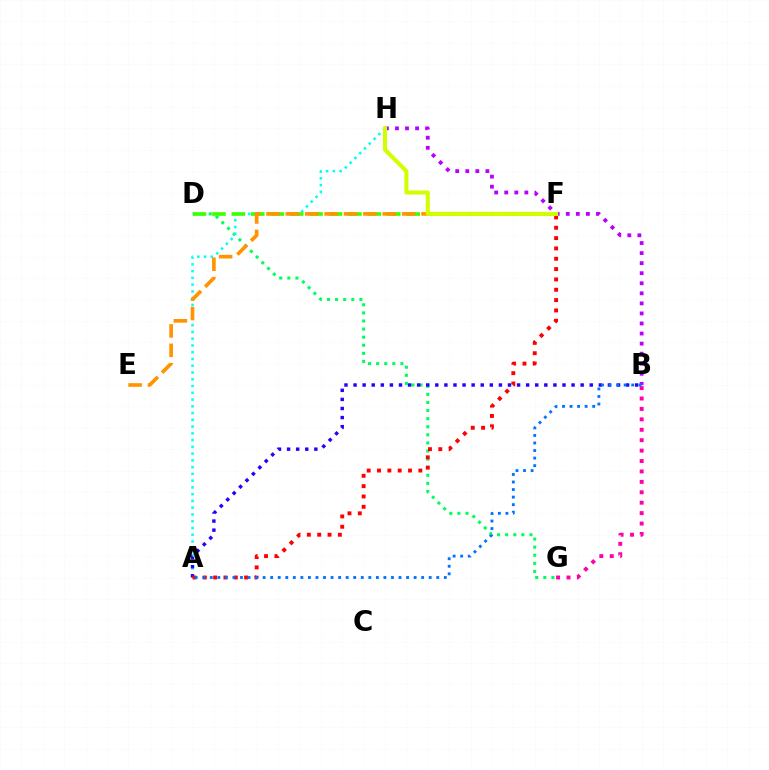{('D', 'G'): [{'color': '#00ff5c', 'line_style': 'dotted', 'thickness': 2.2}], ('A', 'H'): [{'color': '#00fff6', 'line_style': 'dotted', 'thickness': 1.84}], ('B', 'G'): [{'color': '#ff00ac', 'line_style': 'dotted', 'thickness': 2.83}], ('A', 'B'): [{'color': '#2500ff', 'line_style': 'dotted', 'thickness': 2.47}, {'color': '#0074ff', 'line_style': 'dotted', 'thickness': 2.05}], ('A', 'F'): [{'color': '#ff0000', 'line_style': 'dotted', 'thickness': 2.81}], ('D', 'F'): [{'color': '#3dff00', 'line_style': 'dashed', 'thickness': 2.64}], ('E', 'F'): [{'color': '#ff9400', 'line_style': 'dashed', 'thickness': 2.63}], ('B', 'H'): [{'color': '#b900ff', 'line_style': 'dotted', 'thickness': 2.73}], ('F', 'H'): [{'color': '#d1ff00', 'line_style': 'solid', 'thickness': 2.93}]}